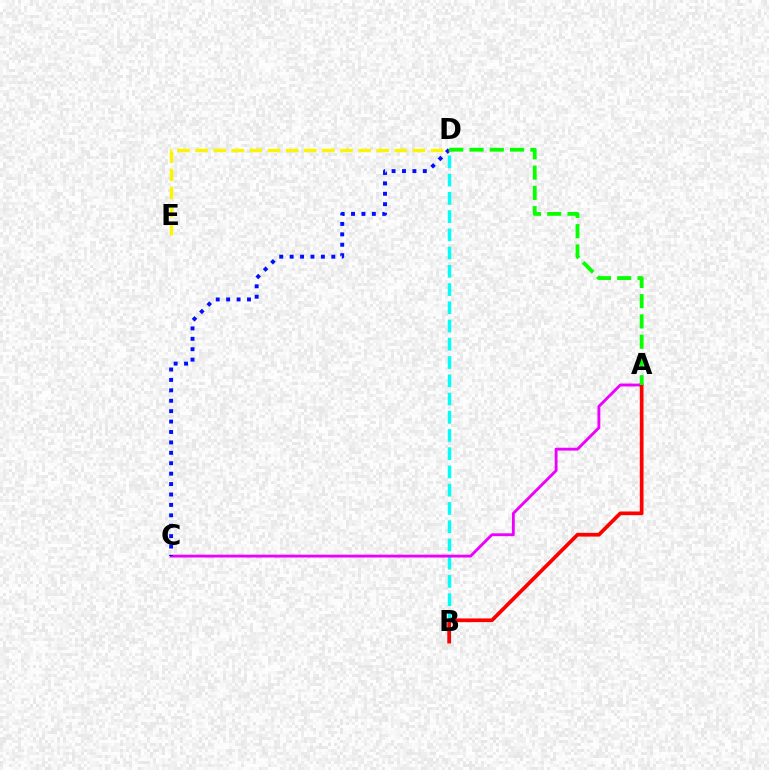{('B', 'D'): [{'color': '#00fff6', 'line_style': 'dashed', 'thickness': 2.48}], ('A', 'C'): [{'color': '#ee00ff', 'line_style': 'solid', 'thickness': 2.05}], ('C', 'D'): [{'color': '#0010ff', 'line_style': 'dotted', 'thickness': 2.83}], ('D', 'E'): [{'color': '#fcf500', 'line_style': 'dashed', 'thickness': 2.46}], ('A', 'B'): [{'color': '#ff0000', 'line_style': 'solid', 'thickness': 2.67}], ('A', 'D'): [{'color': '#08ff00', 'line_style': 'dashed', 'thickness': 2.75}]}